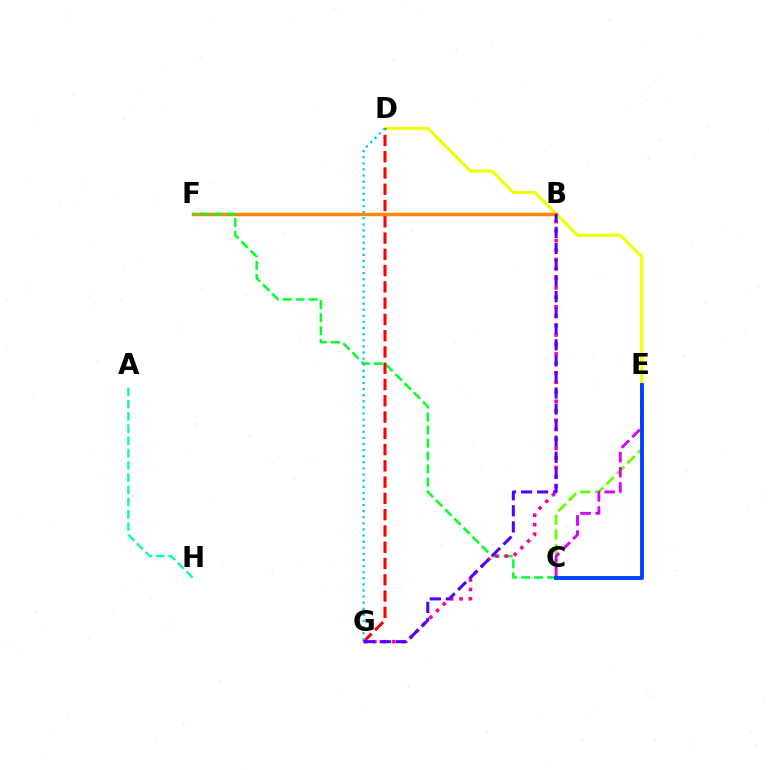{('D', 'E'): [{'color': '#eeff00', 'line_style': 'solid', 'thickness': 2.22}], ('B', 'F'): [{'color': '#ff8800', 'line_style': 'solid', 'thickness': 2.49}], ('A', 'H'): [{'color': '#00ffaf', 'line_style': 'dashed', 'thickness': 1.66}], ('C', 'E'): [{'color': '#66ff00', 'line_style': 'dashed', 'thickness': 2.01}, {'color': '#d600ff', 'line_style': 'dashed', 'thickness': 2.06}, {'color': '#003fff', 'line_style': 'solid', 'thickness': 2.8}], ('C', 'F'): [{'color': '#00ff27', 'line_style': 'dashed', 'thickness': 1.76}], ('D', 'G'): [{'color': '#ff0000', 'line_style': 'dashed', 'thickness': 2.21}, {'color': '#00c7ff', 'line_style': 'dotted', 'thickness': 1.66}], ('B', 'G'): [{'color': '#ff00a0', 'line_style': 'dotted', 'thickness': 2.57}, {'color': '#4f00ff', 'line_style': 'dashed', 'thickness': 2.18}]}